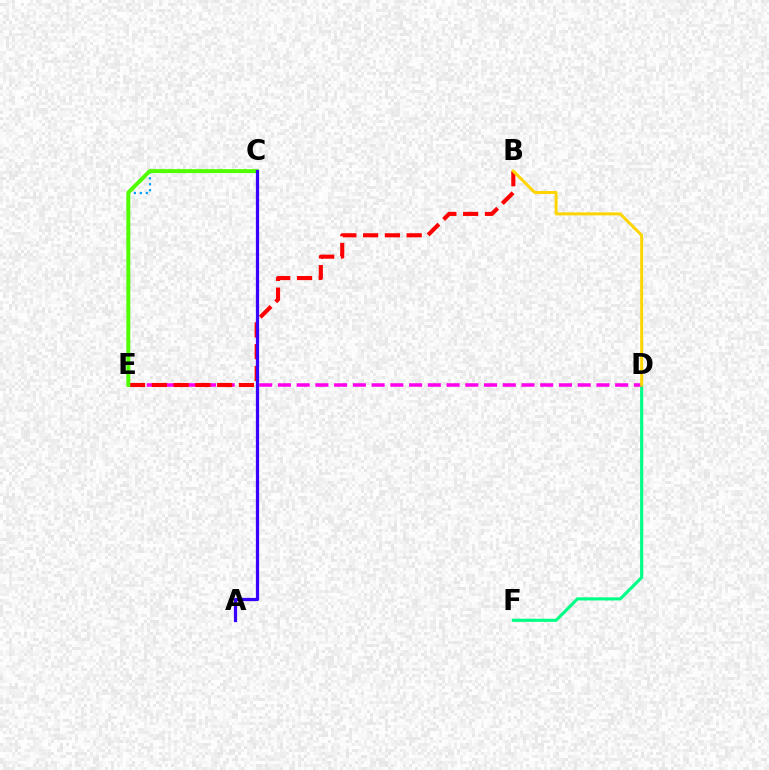{('C', 'E'): [{'color': '#009eff', 'line_style': 'dotted', 'thickness': 1.62}, {'color': '#4fff00', 'line_style': 'solid', 'thickness': 2.82}], ('D', 'F'): [{'color': '#00ff86', 'line_style': 'solid', 'thickness': 2.25}], ('D', 'E'): [{'color': '#ff00ed', 'line_style': 'dashed', 'thickness': 2.55}], ('B', 'E'): [{'color': '#ff0000', 'line_style': 'dashed', 'thickness': 2.96}], ('A', 'C'): [{'color': '#3700ff', 'line_style': 'solid', 'thickness': 2.32}], ('B', 'D'): [{'color': '#ffd500', 'line_style': 'solid', 'thickness': 2.14}]}